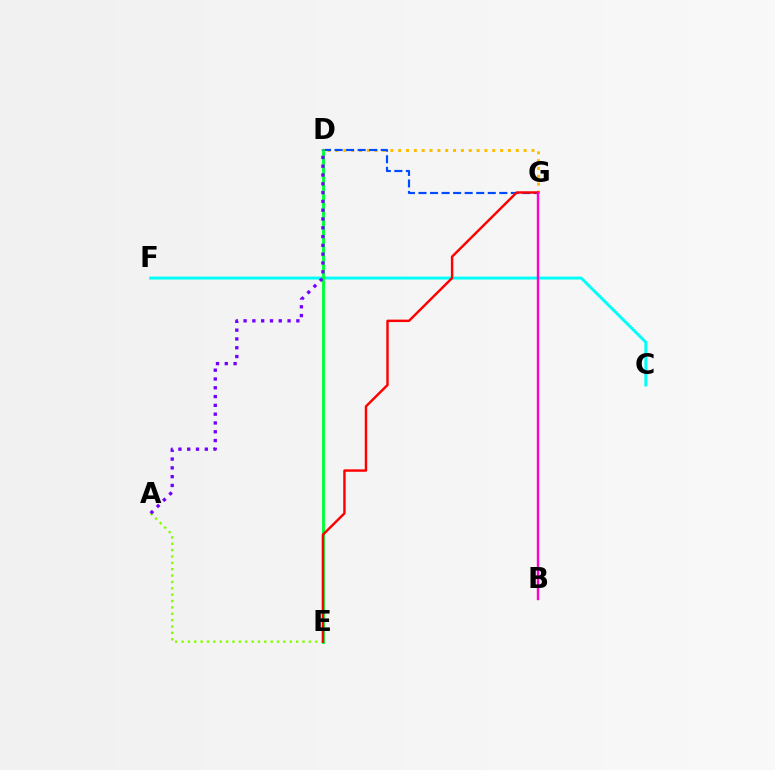{('C', 'F'): [{'color': '#00fff6', 'line_style': 'solid', 'thickness': 2.1}], ('A', 'E'): [{'color': '#84ff00', 'line_style': 'dotted', 'thickness': 1.73}], ('D', 'G'): [{'color': '#ffbd00', 'line_style': 'dotted', 'thickness': 2.13}, {'color': '#004bff', 'line_style': 'dashed', 'thickness': 1.57}], ('D', 'E'): [{'color': '#00ff39', 'line_style': 'solid', 'thickness': 2.08}], ('E', 'G'): [{'color': '#ff0000', 'line_style': 'solid', 'thickness': 1.75}], ('A', 'D'): [{'color': '#7200ff', 'line_style': 'dotted', 'thickness': 2.39}], ('B', 'G'): [{'color': '#ff00cf', 'line_style': 'solid', 'thickness': 1.72}]}